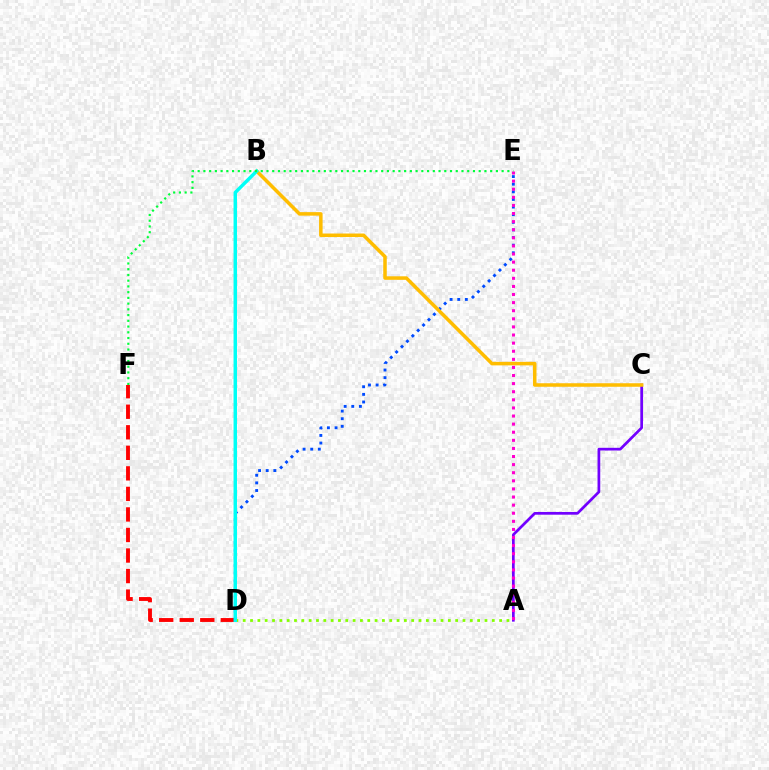{('D', 'F'): [{'color': '#ff0000', 'line_style': 'dashed', 'thickness': 2.79}], ('A', 'D'): [{'color': '#84ff00', 'line_style': 'dotted', 'thickness': 1.99}], ('A', 'C'): [{'color': '#7200ff', 'line_style': 'solid', 'thickness': 1.96}], ('D', 'E'): [{'color': '#004bff', 'line_style': 'dotted', 'thickness': 2.07}], ('B', 'C'): [{'color': '#ffbd00', 'line_style': 'solid', 'thickness': 2.53}], ('B', 'D'): [{'color': '#00fff6', 'line_style': 'solid', 'thickness': 2.49}], ('A', 'E'): [{'color': '#ff00cf', 'line_style': 'dotted', 'thickness': 2.2}], ('E', 'F'): [{'color': '#00ff39', 'line_style': 'dotted', 'thickness': 1.56}]}